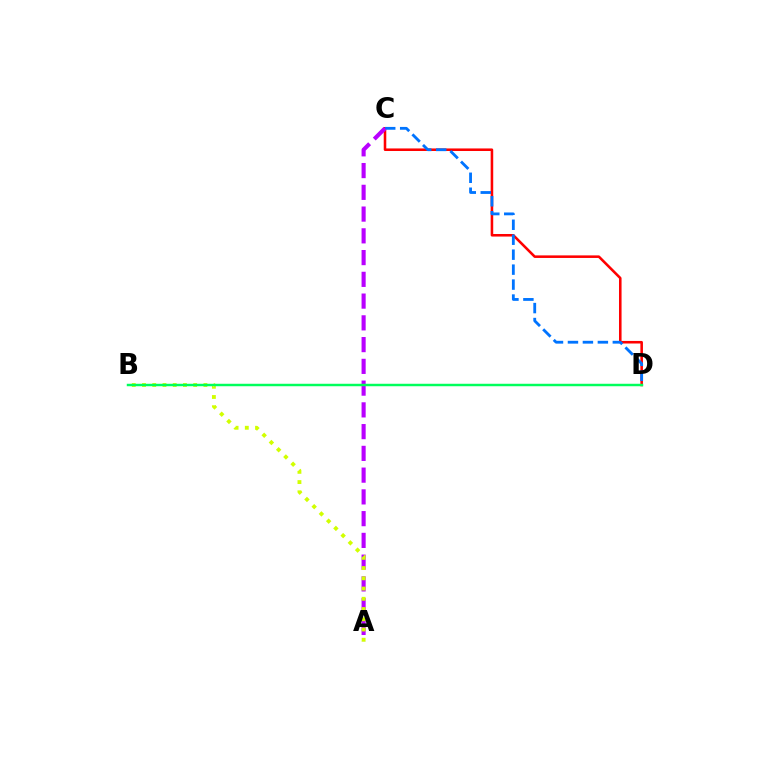{('C', 'D'): [{'color': '#ff0000', 'line_style': 'solid', 'thickness': 1.84}, {'color': '#0074ff', 'line_style': 'dashed', 'thickness': 2.03}], ('A', 'C'): [{'color': '#b900ff', 'line_style': 'dashed', 'thickness': 2.96}], ('A', 'B'): [{'color': '#d1ff00', 'line_style': 'dotted', 'thickness': 2.78}], ('B', 'D'): [{'color': '#00ff5c', 'line_style': 'solid', 'thickness': 1.77}]}